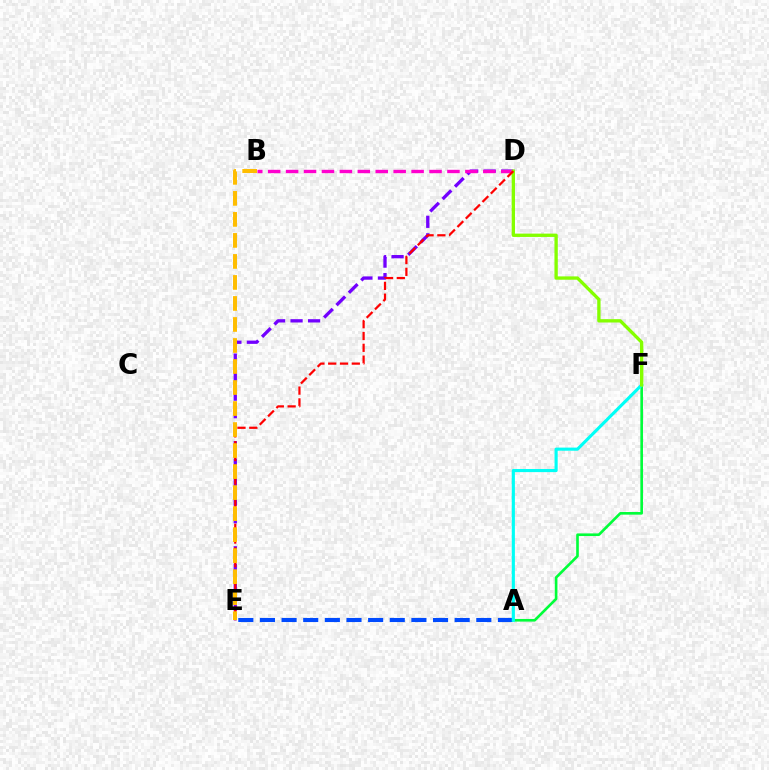{('A', 'E'): [{'color': '#004bff', 'line_style': 'dashed', 'thickness': 2.94}], ('D', 'E'): [{'color': '#7200ff', 'line_style': 'dashed', 'thickness': 2.38}, {'color': '#ff0000', 'line_style': 'dashed', 'thickness': 1.6}], ('B', 'D'): [{'color': '#ff00cf', 'line_style': 'dashed', 'thickness': 2.44}], ('A', 'F'): [{'color': '#00ff39', 'line_style': 'solid', 'thickness': 1.9}, {'color': '#00fff6', 'line_style': 'solid', 'thickness': 2.25}], ('D', 'F'): [{'color': '#84ff00', 'line_style': 'solid', 'thickness': 2.4}], ('B', 'E'): [{'color': '#ffbd00', 'line_style': 'dashed', 'thickness': 2.86}]}